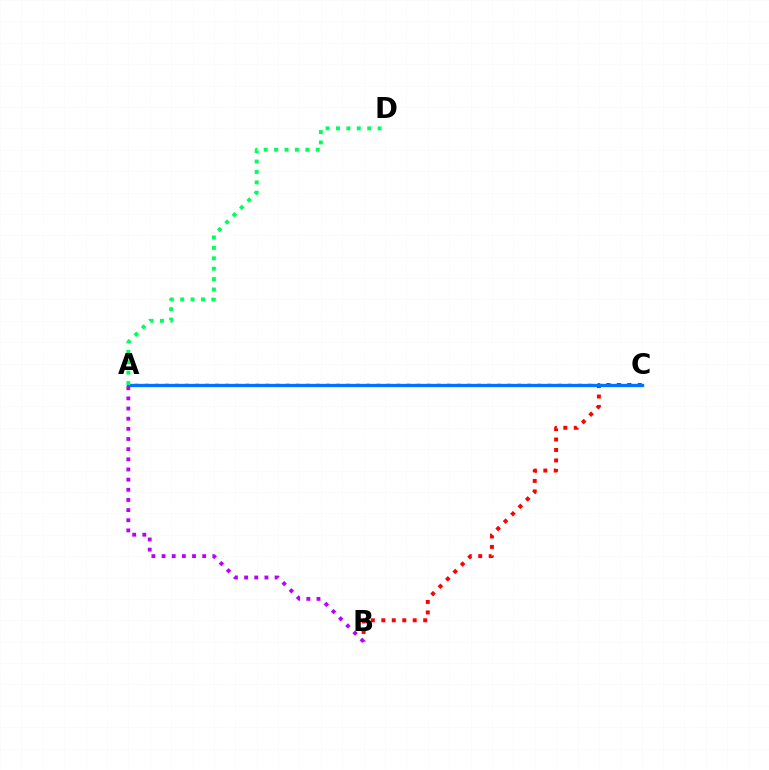{('A', 'C'): [{'color': '#d1ff00', 'line_style': 'dotted', 'thickness': 2.74}, {'color': '#0074ff', 'line_style': 'solid', 'thickness': 2.37}], ('B', 'C'): [{'color': '#ff0000', 'line_style': 'dotted', 'thickness': 2.84}], ('A', 'D'): [{'color': '#00ff5c', 'line_style': 'dotted', 'thickness': 2.83}], ('A', 'B'): [{'color': '#b900ff', 'line_style': 'dotted', 'thickness': 2.76}]}